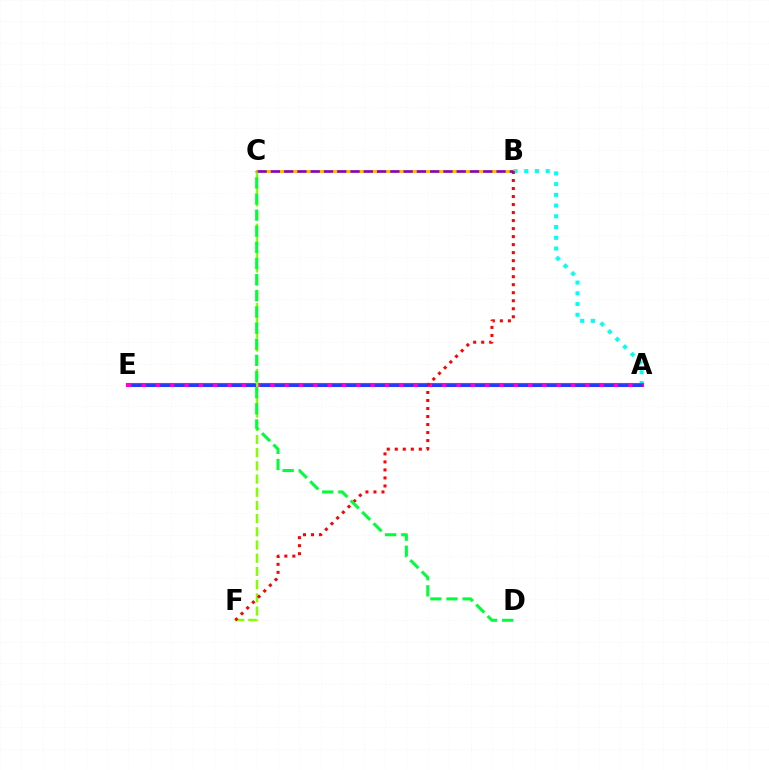{('A', 'B'): [{'color': '#00fff6', 'line_style': 'dotted', 'thickness': 2.92}], ('A', 'E'): [{'color': '#ff00cf', 'line_style': 'solid', 'thickness': 2.95}, {'color': '#004bff', 'line_style': 'dashed', 'thickness': 1.94}], ('C', 'F'): [{'color': '#84ff00', 'line_style': 'dashed', 'thickness': 1.79}], ('B', 'C'): [{'color': '#ffbd00', 'line_style': 'solid', 'thickness': 2.16}, {'color': '#7200ff', 'line_style': 'dashed', 'thickness': 1.8}], ('B', 'F'): [{'color': '#ff0000', 'line_style': 'dotted', 'thickness': 2.18}], ('C', 'D'): [{'color': '#00ff39', 'line_style': 'dashed', 'thickness': 2.19}]}